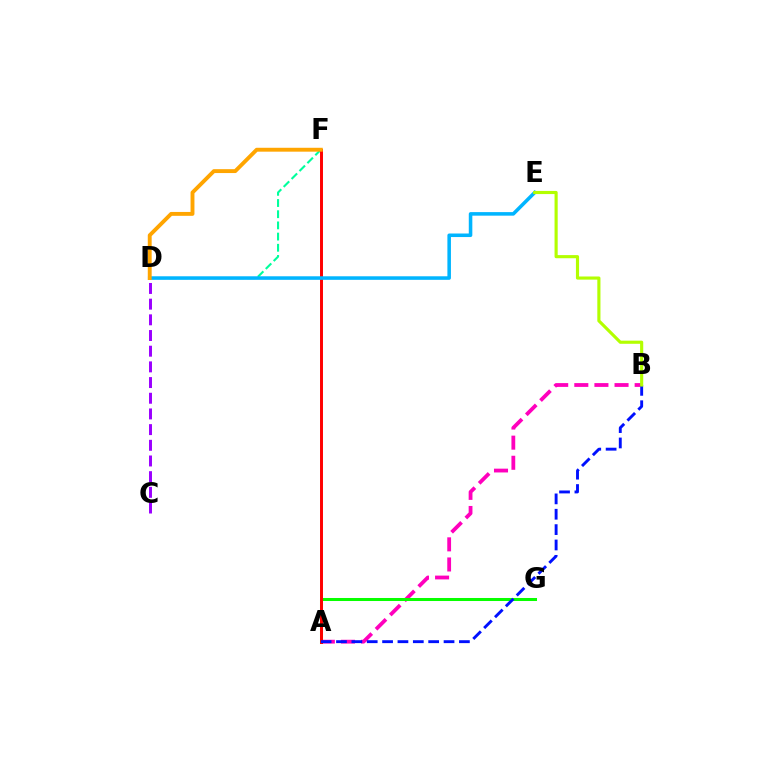{('A', 'B'): [{'color': '#ff00bd', 'line_style': 'dashed', 'thickness': 2.73}, {'color': '#0010ff', 'line_style': 'dashed', 'thickness': 2.09}], ('A', 'G'): [{'color': '#08ff00', 'line_style': 'solid', 'thickness': 2.17}], ('D', 'F'): [{'color': '#00ff9d', 'line_style': 'dashed', 'thickness': 1.52}, {'color': '#ffa500', 'line_style': 'solid', 'thickness': 2.8}], ('A', 'F'): [{'color': '#ff0000', 'line_style': 'solid', 'thickness': 2.13}], ('D', 'E'): [{'color': '#00b5ff', 'line_style': 'solid', 'thickness': 2.55}], ('C', 'D'): [{'color': '#9b00ff', 'line_style': 'dashed', 'thickness': 2.13}], ('B', 'E'): [{'color': '#b3ff00', 'line_style': 'solid', 'thickness': 2.26}]}